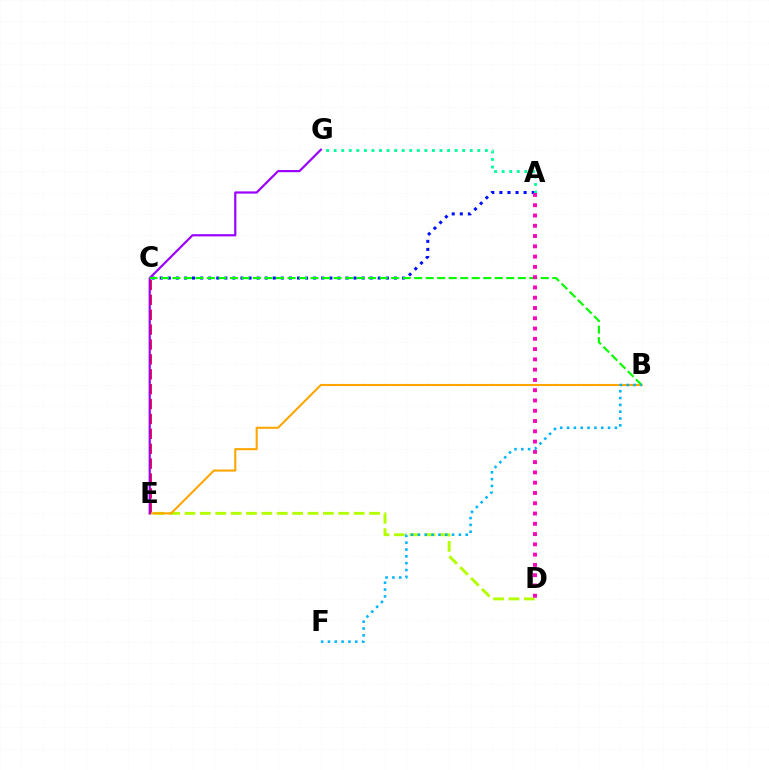{('C', 'E'): [{'color': '#ff0000', 'line_style': 'dashed', 'thickness': 2.02}], ('D', 'E'): [{'color': '#b3ff00', 'line_style': 'dashed', 'thickness': 2.09}], ('B', 'E'): [{'color': '#ffa500', 'line_style': 'solid', 'thickness': 1.5}], ('A', 'C'): [{'color': '#0010ff', 'line_style': 'dotted', 'thickness': 2.19}], ('A', 'G'): [{'color': '#00ff9d', 'line_style': 'dotted', 'thickness': 2.05}], ('E', 'G'): [{'color': '#9b00ff', 'line_style': 'solid', 'thickness': 1.58}], ('B', 'C'): [{'color': '#08ff00', 'line_style': 'dashed', 'thickness': 1.56}], ('A', 'D'): [{'color': '#ff00bd', 'line_style': 'dotted', 'thickness': 2.79}], ('B', 'F'): [{'color': '#00b5ff', 'line_style': 'dotted', 'thickness': 1.86}]}